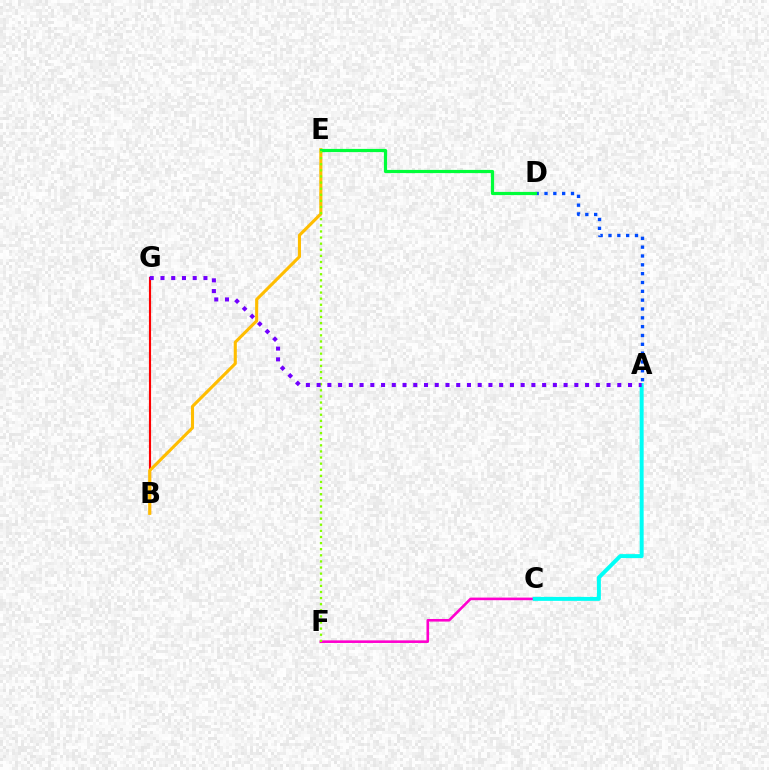{('C', 'F'): [{'color': '#ff00cf', 'line_style': 'solid', 'thickness': 1.87}], ('A', 'C'): [{'color': '#00fff6', 'line_style': 'solid', 'thickness': 2.85}], ('B', 'G'): [{'color': '#ff0000', 'line_style': 'solid', 'thickness': 1.54}], ('A', 'D'): [{'color': '#004bff', 'line_style': 'dotted', 'thickness': 2.4}], ('B', 'E'): [{'color': '#ffbd00', 'line_style': 'solid', 'thickness': 2.22}], ('D', 'E'): [{'color': '#00ff39', 'line_style': 'solid', 'thickness': 2.3}], ('E', 'F'): [{'color': '#84ff00', 'line_style': 'dotted', 'thickness': 1.66}], ('A', 'G'): [{'color': '#7200ff', 'line_style': 'dotted', 'thickness': 2.92}]}